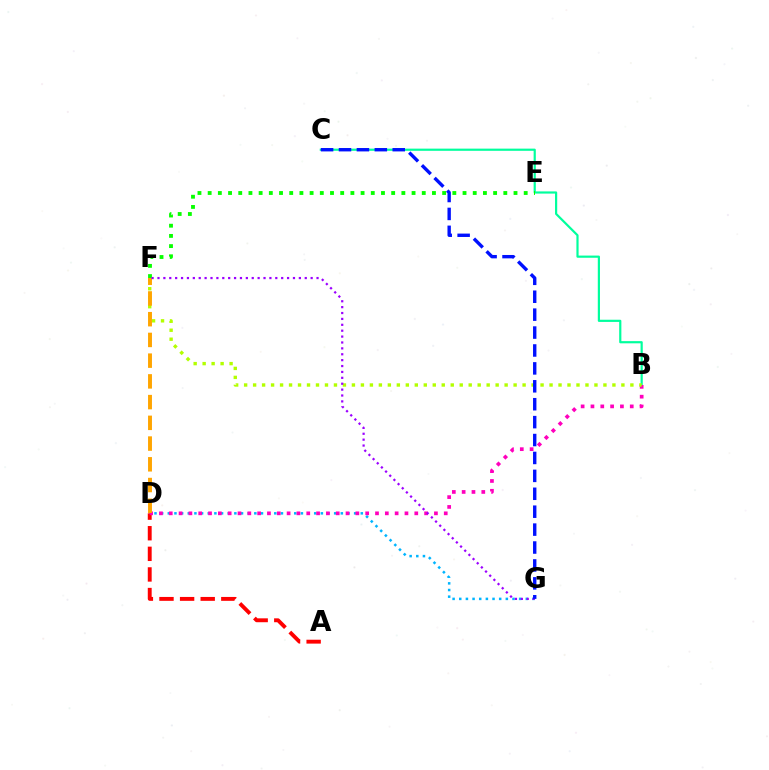{('B', 'C'): [{'color': '#00ff9d', 'line_style': 'solid', 'thickness': 1.58}], ('D', 'G'): [{'color': '#00b5ff', 'line_style': 'dotted', 'thickness': 1.81}], ('E', 'F'): [{'color': '#08ff00', 'line_style': 'dotted', 'thickness': 2.77}], ('A', 'D'): [{'color': '#ff0000', 'line_style': 'dashed', 'thickness': 2.8}], ('B', 'D'): [{'color': '#ff00bd', 'line_style': 'dotted', 'thickness': 2.67}], ('B', 'F'): [{'color': '#b3ff00', 'line_style': 'dotted', 'thickness': 2.44}], ('D', 'F'): [{'color': '#ffa500', 'line_style': 'dashed', 'thickness': 2.82}], ('F', 'G'): [{'color': '#9b00ff', 'line_style': 'dotted', 'thickness': 1.6}], ('C', 'G'): [{'color': '#0010ff', 'line_style': 'dashed', 'thickness': 2.43}]}